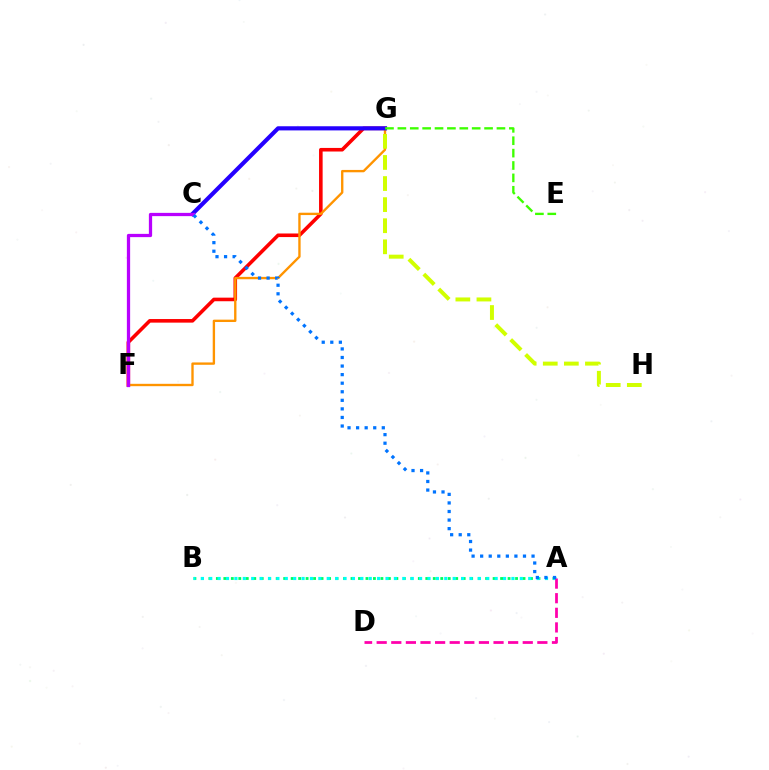{('A', 'B'): [{'color': '#00ff5c', 'line_style': 'dotted', 'thickness': 2.03}, {'color': '#00fff6', 'line_style': 'dotted', 'thickness': 2.28}], ('F', 'G'): [{'color': '#ff0000', 'line_style': 'solid', 'thickness': 2.58}, {'color': '#ff9400', 'line_style': 'solid', 'thickness': 1.7}], ('G', 'H'): [{'color': '#d1ff00', 'line_style': 'dashed', 'thickness': 2.86}], ('C', 'G'): [{'color': '#2500ff', 'line_style': 'solid', 'thickness': 2.99}], ('E', 'G'): [{'color': '#3dff00', 'line_style': 'dashed', 'thickness': 1.68}], ('A', 'D'): [{'color': '#ff00ac', 'line_style': 'dashed', 'thickness': 1.98}], ('C', 'F'): [{'color': '#b900ff', 'line_style': 'solid', 'thickness': 2.34}], ('A', 'C'): [{'color': '#0074ff', 'line_style': 'dotted', 'thickness': 2.33}]}